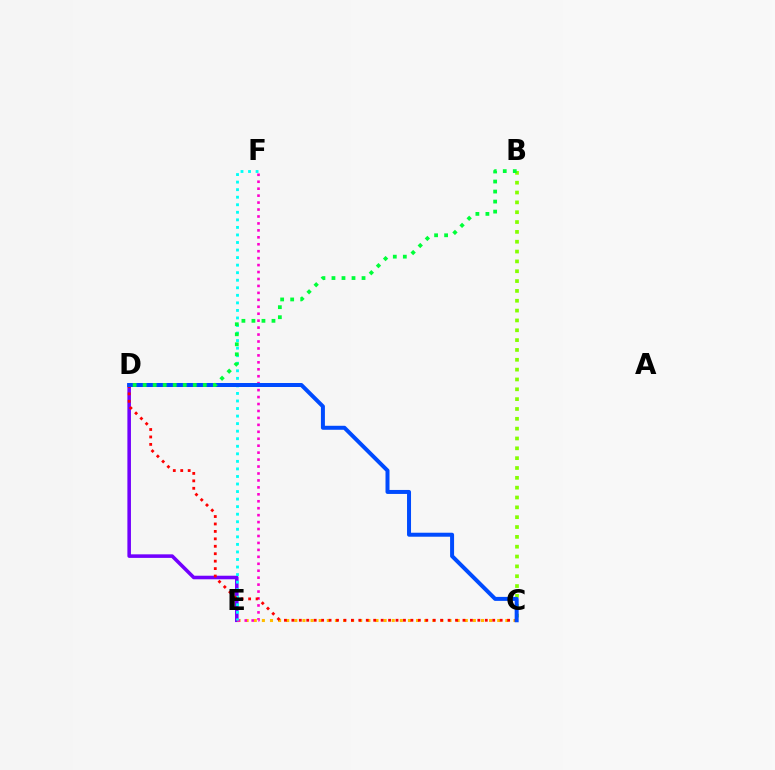{('B', 'C'): [{'color': '#84ff00', 'line_style': 'dotted', 'thickness': 2.67}], ('D', 'E'): [{'color': '#7200ff', 'line_style': 'solid', 'thickness': 2.56}], ('C', 'E'): [{'color': '#ffbd00', 'line_style': 'dotted', 'thickness': 2.2}], ('E', 'F'): [{'color': '#ff00cf', 'line_style': 'dotted', 'thickness': 1.89}, {'color': '#00fff6', 'line_style': 'dotted', 'thickness': 2.05}], ('C', 'D'): [{'color': '#ff0000', 'line_style': 'dotted', 'thickness': 2.02}, {'color': '#004bff', 'line_style': 'solid', 'thickness': 2.87}], ('B', 'D'): [{'color': '#00ff39', 'line_style': 'dotted', 'thickness': 2.72}]}